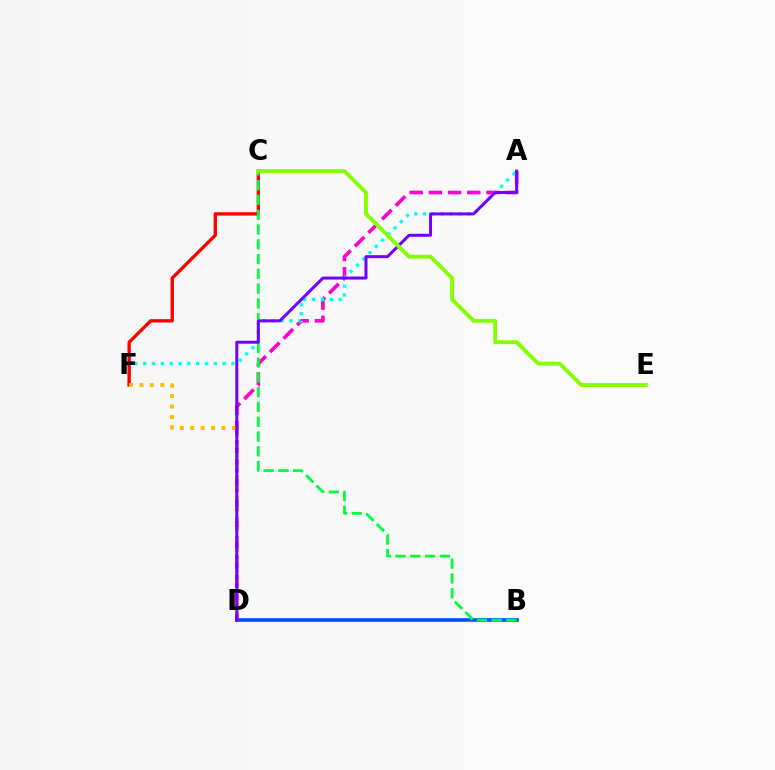{('A', 'D'): [{'color': '#ff00cf', 'line_style': 'dashed', 'thickness': 2.61}, {'color': '#7200ff', 'line_style': 'solid', 'thickness': 2.15}], ('A', 'F'): [{'color': '#00fff6', 'line_style': 'dotted', 'thickness': 2.4}], ('C', 'F'): [{'color': '#ff0000', 'line_style': 'solid', 'thickness': 2.41}], ('B', 'D'): [{'color': '#004bff', 'line_style': 'solid', 'thickness': 2.61}], ('D', 'F'): [{'color': '#ffbd00', 'line_style': 'dotted', 'thickness': 2.83}], ('B', 'C'): [{'color': '#00ff39', 'line_style': 'dashed', 'thickness': 2.01}], ('C', 'E'): [{'color': '#84ff00', 'line_style': 'solid', 'thickness': 2.79}]}